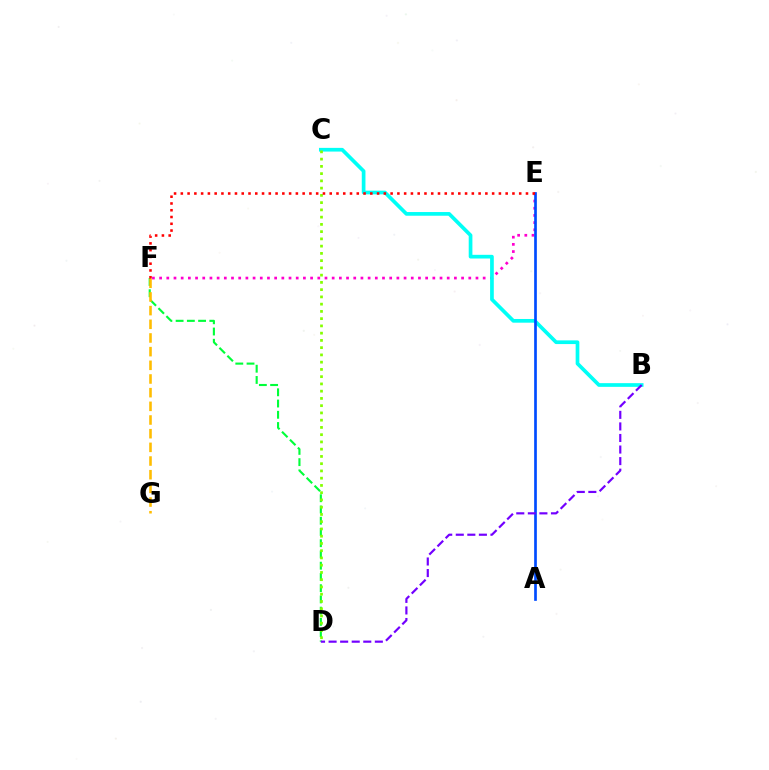{('E', 'F'): [{'color': '#ff00cf', 'line_style': 'dotted', 'thickness': 1.95}, {'color': '#ff0000', 'line_style': 'dotted', 'thickness': 1.84}], ('B', 'C'): [{'color': '#00fff6', 'line_style': 'solid', 'thickness': 2.66}], ('D', 'F'): [{'color': '#00ff39', 'line_style': 'dashed', 'thickness': 1.53}], ('C', 'D'): [{'color': '#84ff00', 'line_style': 'dotted', 'thickness': 1.97}], ('F', 'G'): [{'color': '#ffbd00', 'line_style': 'dashed', 'thickness': 1.86}], ('A', 'E'): [{'color': '#004bff', 'line_style': 'solid', 'thickness': 1.93}], ('B', 'D'): [{'color': '#7200ff', 'line_style': 'dashed', 'thickness': 1.57}]}